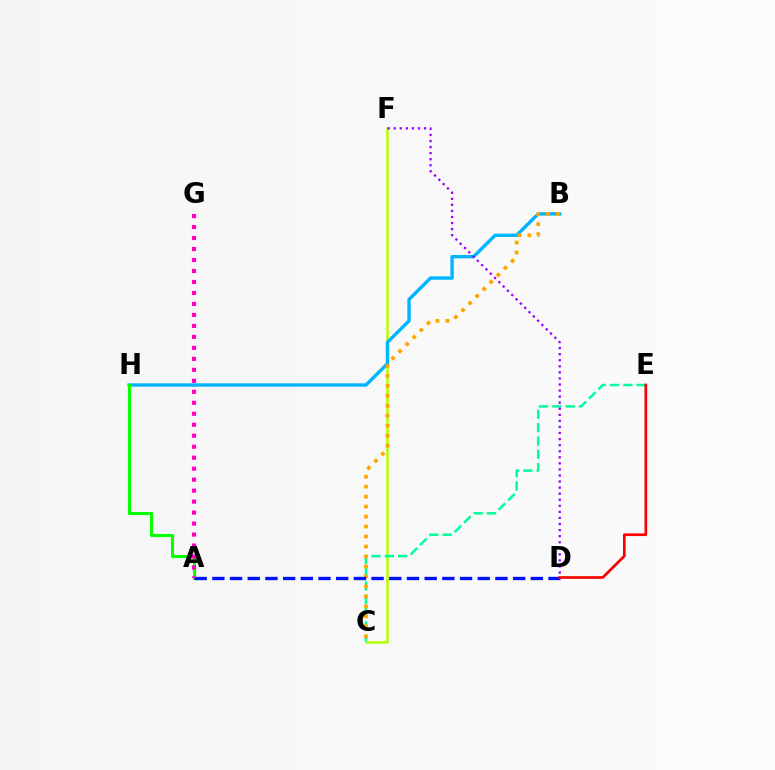{('C', 'F'): [{'color': '#b3ff00', 'line_style': 'solid', 'thickness': 1.8}], ('B', 'H'): [{'color': '#00b5ff', 'line_style': 'solid', 'thickness': 2.44}], ('A', 'H'): [{'color': '#08ff00', 'line_style': 'solid', 'thickness': 2.23}], ('C', 'E'): [{'color': '#00ff9d', 'line_style': 'dashed', 'thickness': 1.81}], ('D', 'F'): [{'color': '#9b00ff', 'line_style': 'dotted', 'thickness': 1.65}], ('B', 'C'): [{'color': '#ffa500', 'line_style': 'dotted', 'thickness': 2.71}], ('A', 'D'): [{'color': '#0010ff', 'line_style': 'dashed', 'thickness': 2.4}], ('A', 'G'): [{'color': '#ff00bd', 'line_style': 'dotted', 'thickness': 2.98}], ('D', 'E'): [{'color': '#ff0000', 'line_style': 'solid', 'thickness': 1.94}]}